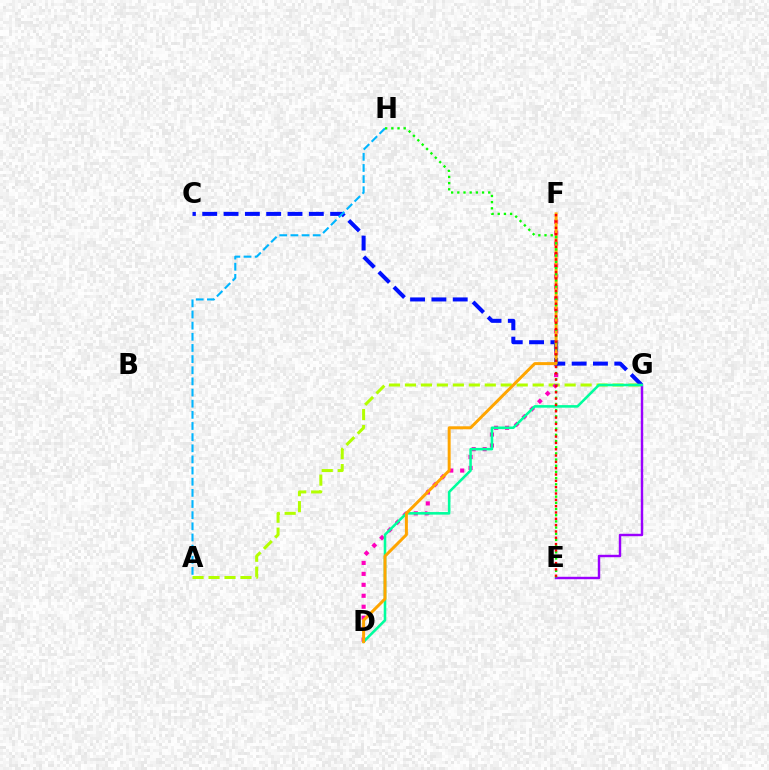{('A', 'G'): [{'color': '#b3ff00', 'line_style': 'dashed', 'thickness': 2.17}], ('D', 'F'): [{'color': '#ff00bd', 'line_style': 'dotted', 'thickness': 2.98}, {'color': '#ffa500', 'line_style': 'solid', 'thickness': 2.14}], ('C', 'G'): [{'color': '#0010ff', 'line_style': 'dashed', 'thickness': 2.9}], ('E', 'G'): [{'color': '#9b00ff', 'line_style': 'solid', 'thickness': 1.75}], ('D', 'G'): [{'color': '#00ff9d', 'line_style': 'solid', 'thickness': 1.85}], ('A', 'H'): [{'color': '#00b5ff', 'line_style': 'dashed', 'thickness': 1.51}], ('E', 'H'): [{'color': '#08ff00', 'line_style': 'dotted', 'thickness': 1.68}], ('E', 'F'): [{'color': '#ff0000', 'line_style': 'dotted', 'thickness': 1.72}]}